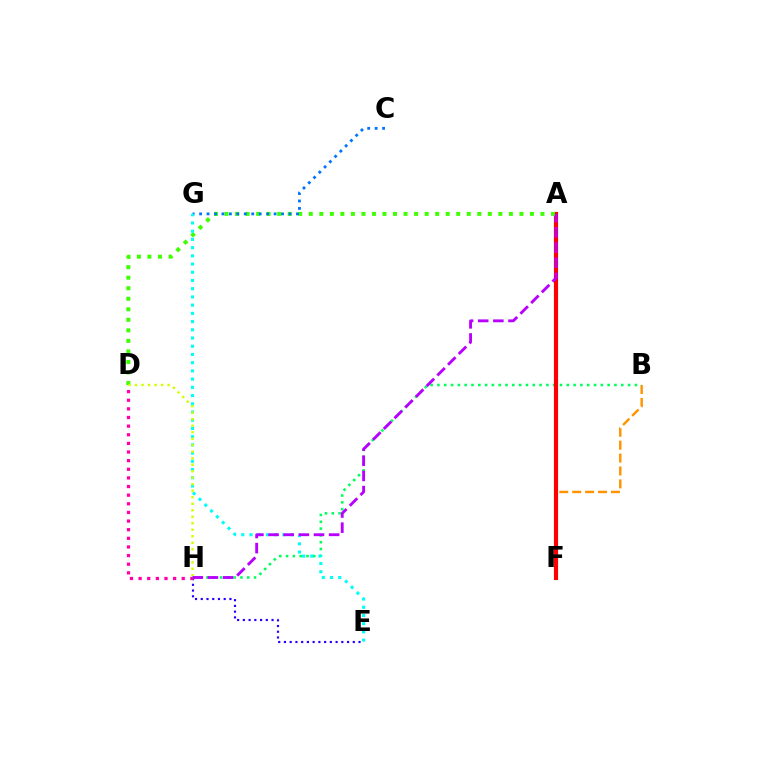{('E', 'H'): [{'color': '#2500ff', 'line_style': 'dotted', 'thickness': 1.56}], ('D', 'H'): [{'color': '#ff00ac', 'line_style': 'dotted', 'thickness': 2.34}, {'color': '#d1ff00', 'line_style': 'dotted', 'thickness': 1.77}], ('B', 'F'): [{'color': '#ff9400', 'line_style': 'dashed', 'thickness': 1.75}], ('B', 'H'): [{'color': '#00ff5c', 'line_style': 'dotted', 'thickness': 1.85}], ('A', 'F'): [{'color': '#ff0000', 'line_style': 'solid', 'thickness': 2.99}], ('A', 'D'): [{'color': '#3dff00', 'line_style': 'dotted', 'thickness': 2.86}], ('C', 'G'): [{'color': '#0074ff', 'line_style': 'dotted', 'thickness': 2.02}], ('E', 'G'): [{'color': '#00fff6', 'line_style': 'dotted', 'thickness': 2.23}], ('A', 'H'): [{'color': '#b900ff', 'line_style': 'dashed', 'thickness': 2.06}]}